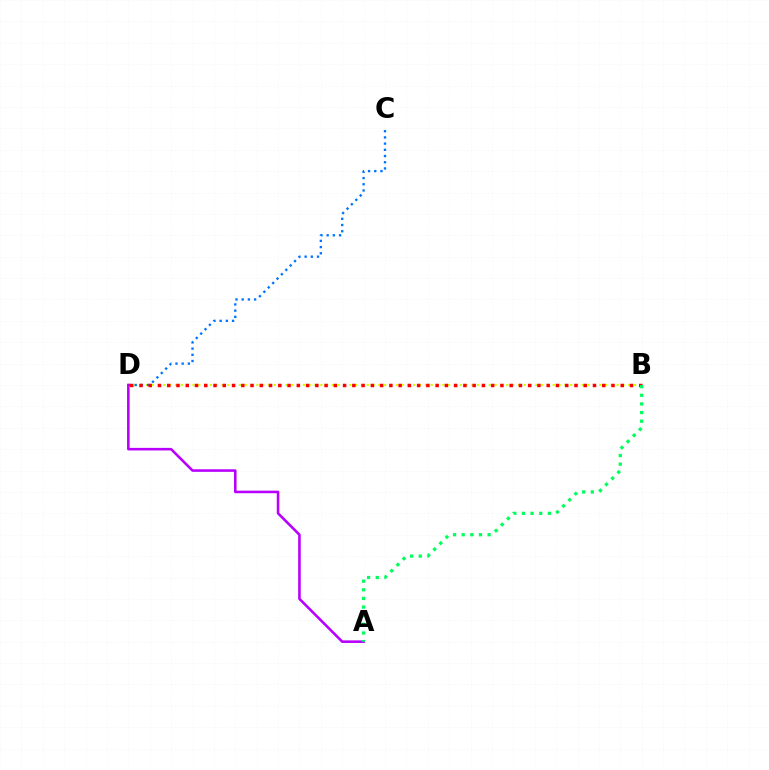{('B', 'D'): [{'color': '#d1ff00', 'line_style': 'dotted', 'thickness': 1.58}, {'color': '#ff0000', 'line_style': 'dotted', 'thickness': 2.51}], ('C', 'D'): [{'color': '#0074ff', 'line_style': 'dotted', 'thickness': 1.69}], ('A', 'D'): [{'color': '#b900ff', 'line_style': 'solid', 'thickness': 1.86}], ('A', 'B'): [{'color': '#00ff5c', 'line_style': 'dotted', 'thickness': 2.35}]}